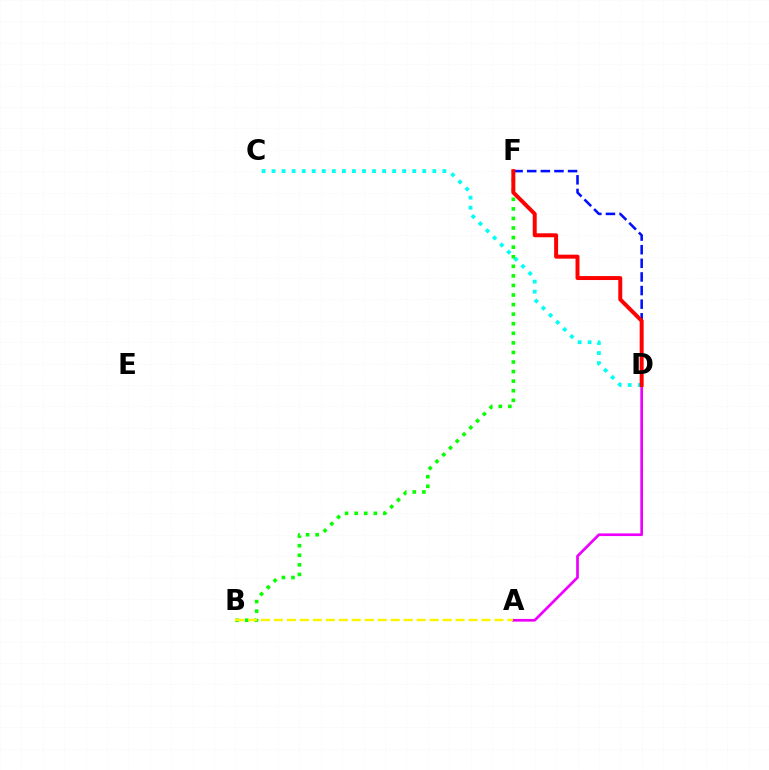{('C', 'D'): [{'color': '#00fff6', 'line_style': 'dotted', 'thickness': 2.73}], ('B', 'F'): [{'color': '#08ff00', 'line_style': 'dotted', 'thickness': 2.6}], ('D', 'F'): [{'color': '#0010ff', 'line_style': 'dashed', 'thickness': 1.85}, {'color': '#ff0000', 'line_style': 'solid', 'thickness': 2.85}], ('A', 'D'): [{'color': '#ee00ff', 'line_style': 'solid', 'thickness': 1.94}], ('A', 'B'): [{'color': '#fcf500', 'line_style': 'dashed', 'thickness': 1.76}]}